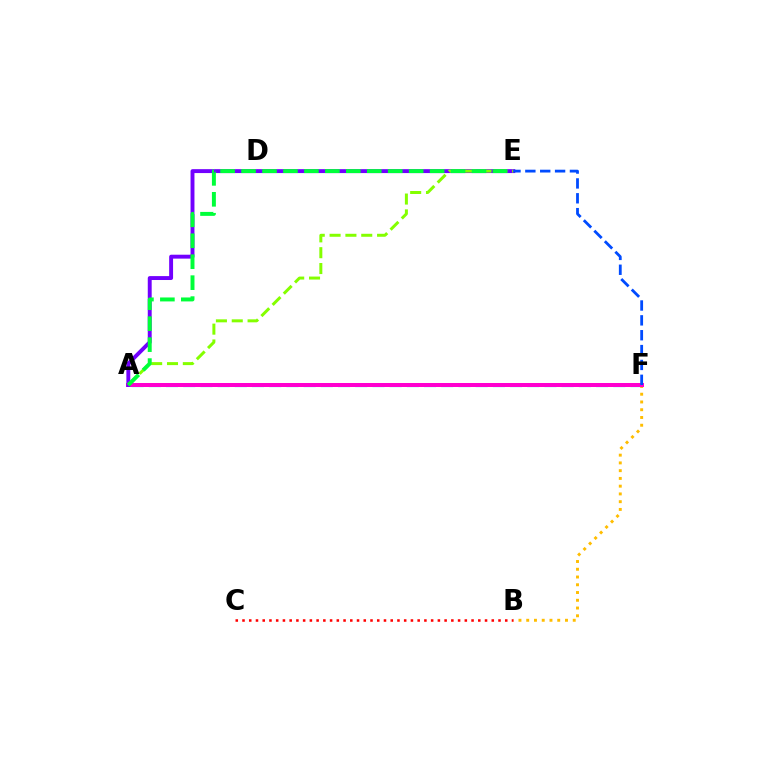{('A', 'F'): [{'color': '#00fff6', 'line_style': 'dashed', 'thickness': 2.34}, {'color': '#ff00cf', 'line_style': 'solid', 'thickness': 2.88}], ('B', 'F'): [{'color': '#ffbd00', 'line_style': 'dotted', 'thickness': 2.11}], ('A', 'E'): [{'color': '#7200ff', 'line_style': 'solid', 'thickness': 2.82}, {'color': '#84ff00', 'line_style': 'dashed', 'thickness': 2.15}, {'color': '#00ff39', 'line_style': 'dashed', 'thickness': 2.85}], ('E', 'F'): [{'color': '#004bff', 'line_style': 'dashed', 'thickness': 2.02}], ('B', 'C'): [{'color': '#ff0000', 'line_style': 'dotted', 'thickness': 1.83}]}